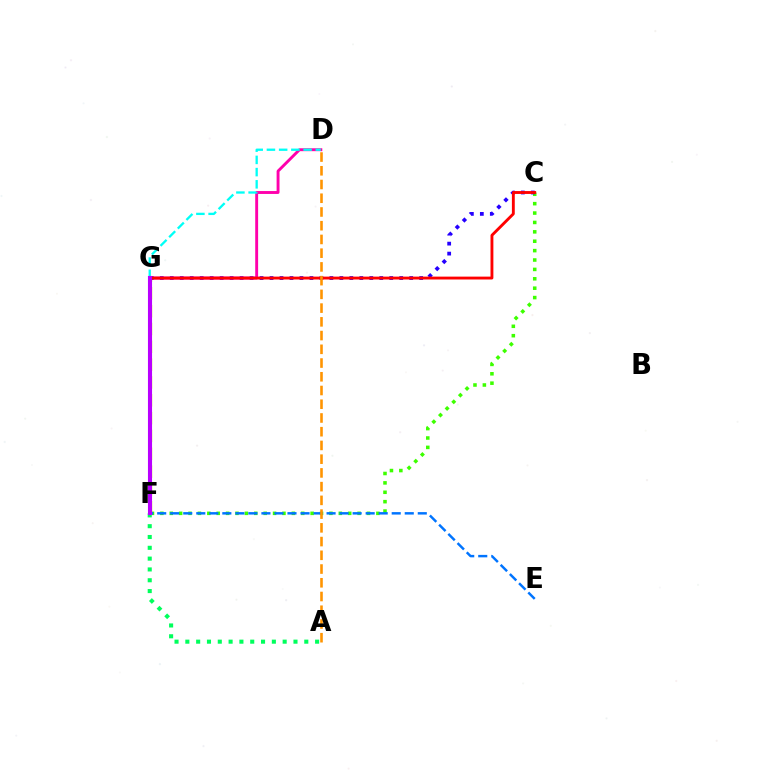{('C', 'F'): [{'color': '#3dff00', 'line_style': 'dotted', 'thickness': 2.55}], ('F', 'G'): [{'color': '#d1ff00', 'line_style': 'dashed', 'thickness': 2.42}, {'color': '#b900ff', 'line_style': 'solid', 'thickness': 2.95}], ('C', 'G'): [{'color': '#2500ff', 'line_style': 'dotted', 'thickness': 2.71}, {'color': '#ff0000', 'line_style': 'solid', 'thickness': 2.06}], ('D', 'G'): [{'color': '#ff00ac', 'line_style': 'solid', 'thickness': 2.09}, {'color': '#00fff6', 'line_style': 'dashed', 'thickness': 1.66}], ('A', 'F'): [{'color': '#00ff5c', 'line_style': 'dotted', 'thickness': 2.94}], ('E', 'F'): [{'color': '#0074ff', 'line_style': 'dashed', 'thickness': 1.77}], ('A', 'D'): [{'color': '#ff9400', 'line_style': 'dashed', 'thickness': 1.87}]}